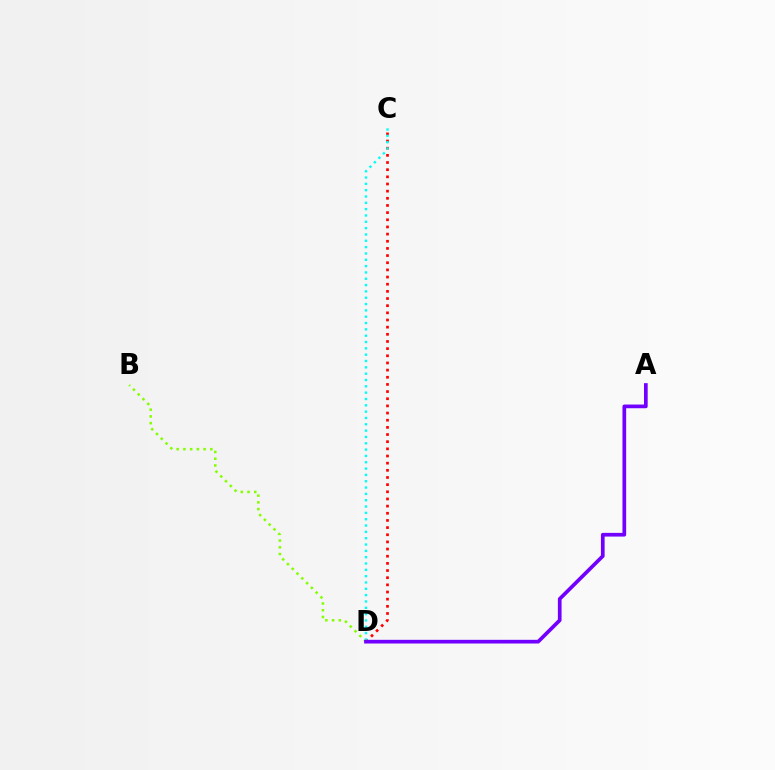{('B', 'D'): [{'color': '#84ff00', 'line_style': 'dotted', 'thickness': 1.83}], ('C', 'D'): [{'color': '#ff0000', 'line_style': 'dotted', 'thickness': 1.94}, {'color': '#00fff6', 'line_style': 'dotted', 'thickness': 1.72}], ('A', 'D'): [{'color': '#7200ff', 'line_style': 'solid', 'thickness': 2.66}]}